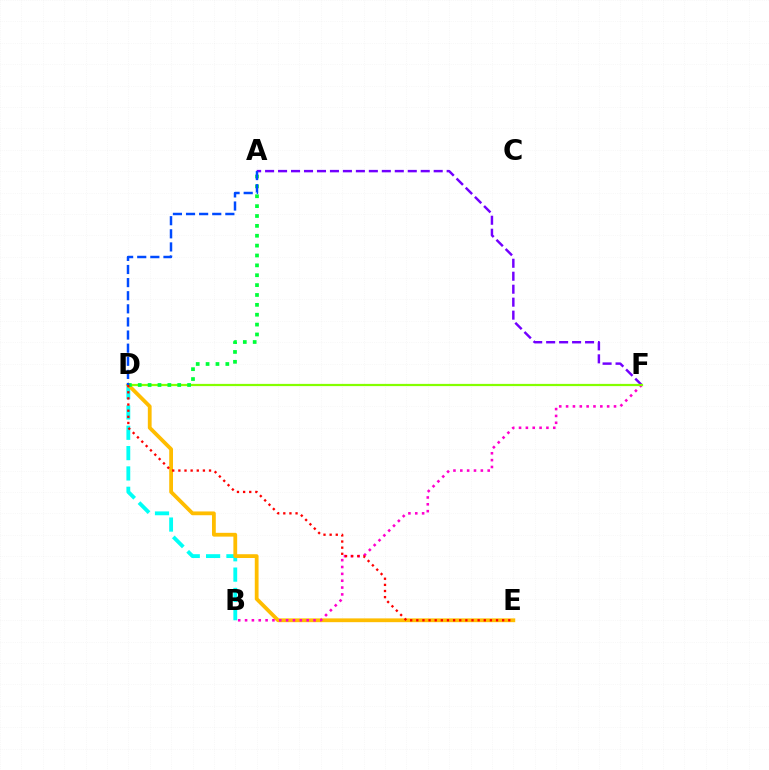{('B', 'D'): [{'color': '#00fff6', 'line_style': 'dashed', 'thickness': 2.76}], ('D', 'E'): [{'color': '#ffbd00', 'line_style': 'solid', 'thickness': 2.73}, {'color': '#ff0000', 'line_style': 'dotted', 'thickness': 1.67}], ('B', 'F'): [{'color': '#ff00cf', 'line_style': 'dotted', 'thickness': 1.86}], ('A', 'F'): [{'color': '#7200ff', 'line_style': 'dashed', 'thickness': 1.76}], ('D', 'F'): [{'color': '#84ff00', 'line_style': 'solid', 'thickness': 1.6}], ('A', 'D'): [{'color': '#00ff39', 'line_style': 'dotted', 'thickness': 2.68}, {'color': '#004bff', 'line_style': 'dashed', 'thickness': 1.78}]}